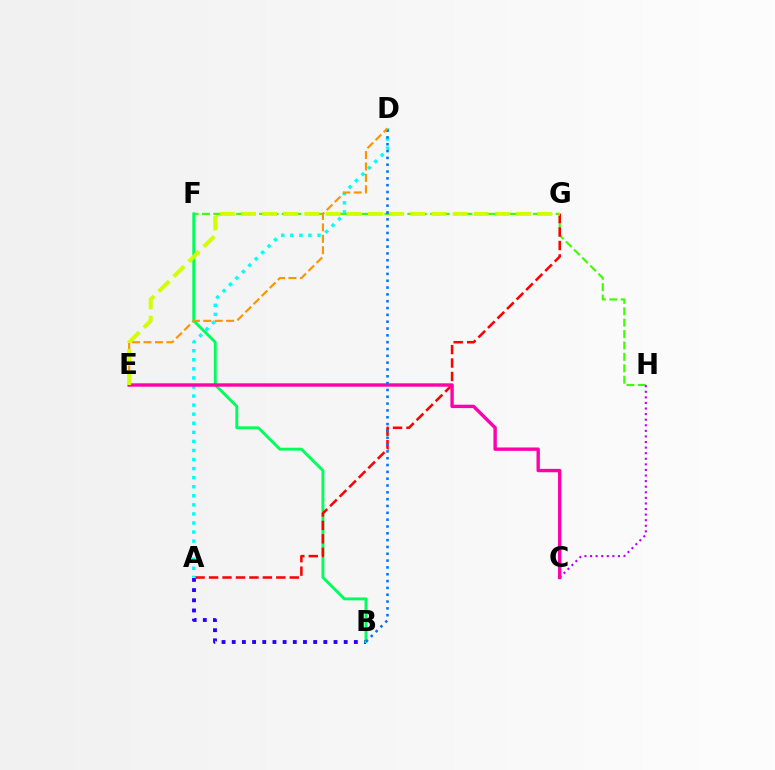{('A', 'B'): [{'color': '#2500ff', 'line_style': 'dotted', 'thickness': 2.77}], ('A', 'D'): [{'color': '#00fff6', 'line_style': 'dotted', 'thickness': 2.46}], ('F', 'H'): [{'color': '#3dff00', 'line_style': 'dashed', 'thickness': 1.55}], ('C', 'H'): [{'color': '#b900ff', 'line_style': 'dotted', 'thickness': 1.52}], ('B', 'F'): [{'color': '#00ff5c', 'line_style': 'solid', 'thickness': 2.07}], ('A', 'G'): [{'color': '#ff0000', 'line_style': 'dashed', 'thickness': 1.83}], ('C', 'E'): [{'color': '#ff00ac', 'line_style': 'solid', 'thickness': 2.44}], ('B', 'D'): [{'color': '#0074ff', 'line_style': 'dotted', 'thickness': 1.85}], ('D', 'E'): [{'color': '#ff9400', 'line_style': 'dashed', 'thickness': 1.55}], ('E', 'G'): [{'color': '#d1ff00', 'line_style': 'dashed', 'thickness': 2.87}]}